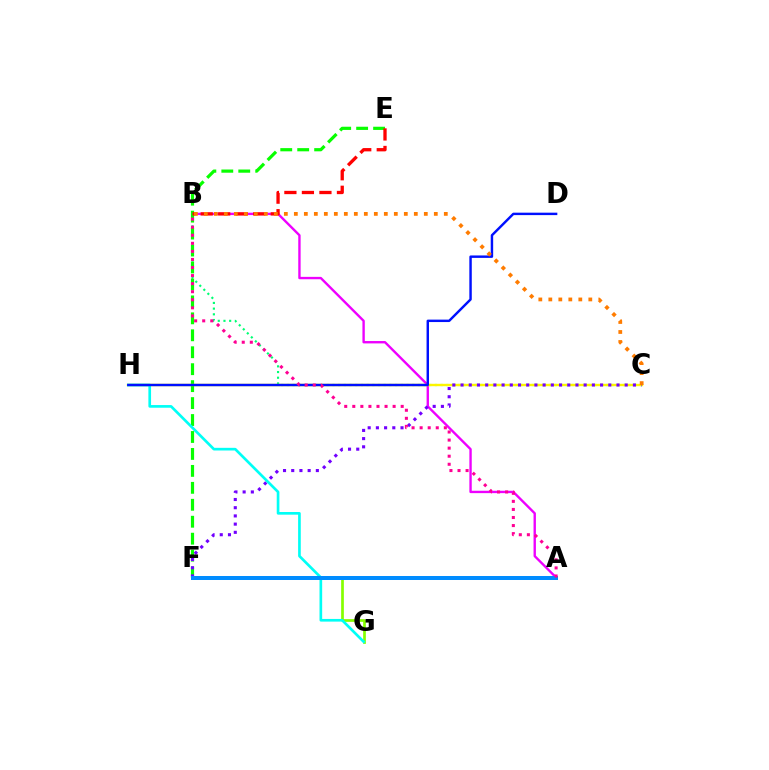{('B', 'C'): [{'color': '#00ff74', 'line_style': 'dotted', 'thickness': 1.55}, {'color': '#ff7c00', 'line_style': 'dotted', 'thickness': 2.72}], ('A', 'B'): [{'color': '#ee00ff', 'line_style': 'solid', 'thickness': 1.71}, {'color': '#ff0094', 'line_style': 'dotted', 'thickness': 2.19}], ('E', 'F'): [{'color': '#08ff00', 'line_style': 'dashed', 'thickness': 2.3}], ('F', 'G'): [{'color': '#84ff00', 'line_style': 'solid', 'thickness': 1.94}], ('B', 'E'): [{'color': '#ff0000', 'line_style': 'dashed', 'thickness': 2.38}], ('C', 'H'): [{'color': '#fcf500', 'line_style': 'solid', 'thickness': 1.72}], ('C', 'F'): [{'color': '#7200ff', 'line_style': 'dotted', 'thickness': 2.23}], ('G', 'H'): [{'color': '#00fff6', 'line_style': 'solid', 'thickness': 1.92}], ('D', 'H'): [{'color': '#0010ff', 'line_style': 'solid', 'thickness': 1.75}], ('A', 'F'): [{'color': '#008cff', 'line_style': 'solid', 'thickness': 2.88}]}